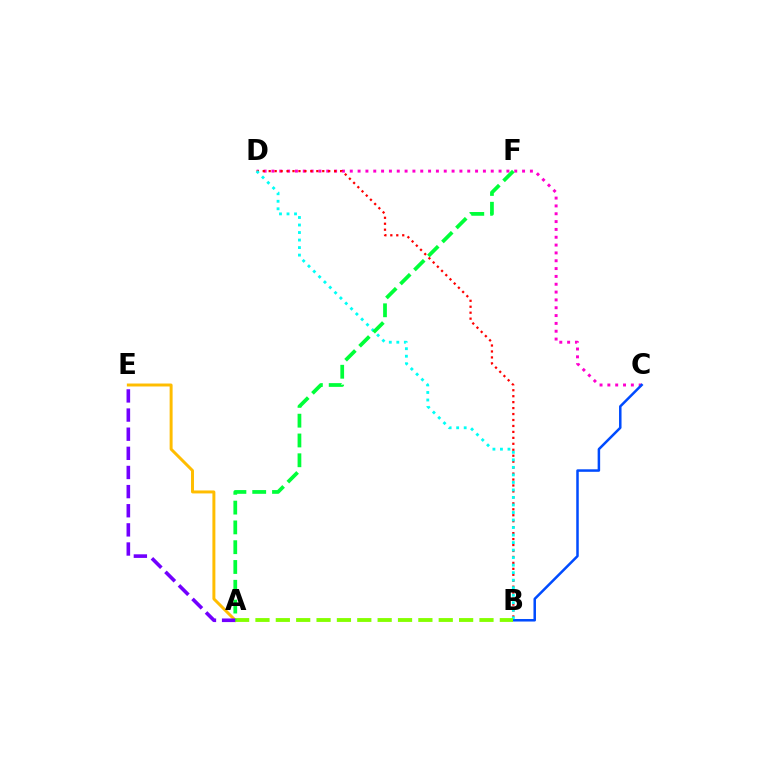{('C', 'D'): [{'color': '#ff00cf', 'line_style': 'dotted', 'thickness': 2.13}], ('B', 'C'): [{'color': '#004bff', 'line_style': 'solid', 'thickness': 1.81}], ('B', 'D'): [{'color': '#ff0000', 'line_style': 'dotted', 'thickness': 1.62}, {'color': '#00fff6', 'line_style': 'dotted', 'thickness': 2.04}], ('A', 'E'): [{'color': '#ffbd00', 'line_style': 'solid', 'thickness': 2.13}, {'color': '#7200ff', 'line_style': 'dashed', 'thickness': 2.6}], ('A', 'B'): [{'color': '#84ff00', 'line_style': 'dashed', 'thickness': 2.77}], ('A', 'F'): [{'color': '#00ff39', 'line_style': 'dashed', 'thickness': 2.69}]}